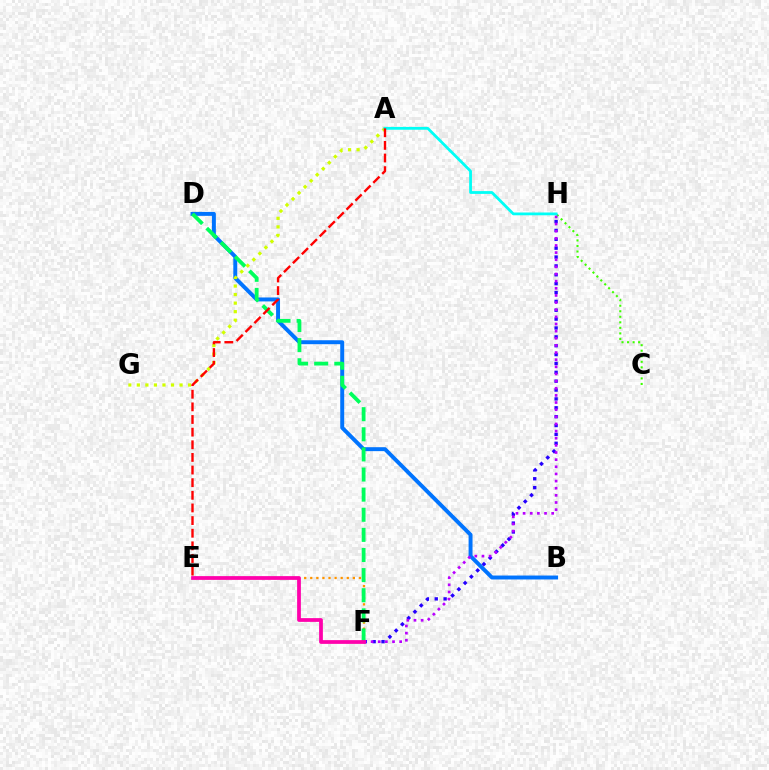{('B', 'D'): [{'color': '#0074ff', 'line_style': 'solid', 'thickness': 2.84}], ('C', 'H'): [{'color': '#3dff00', 'line_style': 'dotted', 'thickness': 1.5}], ('E', 'F'): [{'color': '#ff9400', 'line_style': 'dotted', 'thickness': 1.65}, {'color': '#ff00ac', 'line_style': 'solid', 'thickness': 2.7}], ('F', 'H'): [{'color': '#2500ff', 'line_style': 'dotted', 'thickness': 2.41}, {'color': '#b900ff', 'line_style': 'dotted', 'thickness': 1.94}], ('D', 'F'): [{'color': '#00ff5c', 'line_style': 'dashed', 'thickness': 2.73}], ('A', 'G'): [{'color': '#d1ff00', 'line_style': 'dotted', 'thickness': 2.32}], ('A', 'H'): [{'color': '#00fff6', 'line_style': 'solid', 'thickness': 2.0}], ('A', 'E'): [{'color': '#ff0000', 'line_style': 'dashed', 'thickness': 1.72}]}